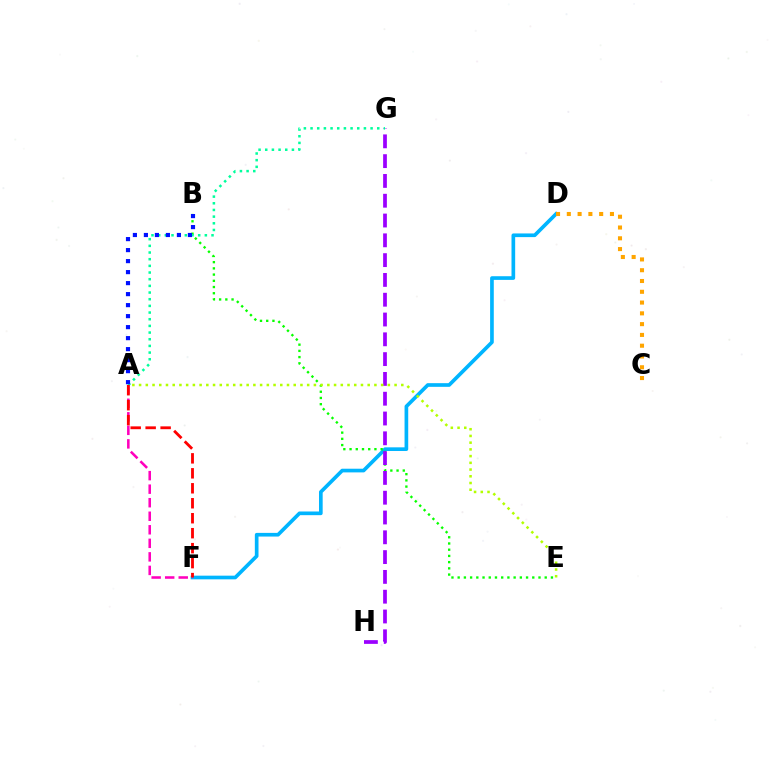{('D', 'F'): [{'color': '#00b5ff', 'line_style': 'solid', 'thickness': 2.64}], ('B', 'E'): [{'color': '#08ff00', 'line_style': 'dotted', 'thickness': 1.69}], ('A', 'F'): [{'color': '#ff00bd', 'line_style': 'dashed', 'thickness': 1.84}, {'color': '#ff0000', 'line_style': 'dashed', 'thickness': 2.03}], ('C', 'D'): [{'color': '#ffa500', 'line_style': 'dotted', 'thickness': 2.93}], ('G', 'H'): [{'color': '#9b00ff', 'line_style': 'dashed', 'thickness': 2.69}], ('A', 'G'): [{'color': '#00ff9d', 'line_style': 'dotted', 'thickness': 1.81}], ('A', 'E'): [{'color': '#b3ff00', 'line_style': 'dotted', 'thickness': 1.83}], ('A', 'B'): [{'color': '#0010ff', 'line_style': 'dotted', 'thickness': 2.99}]}